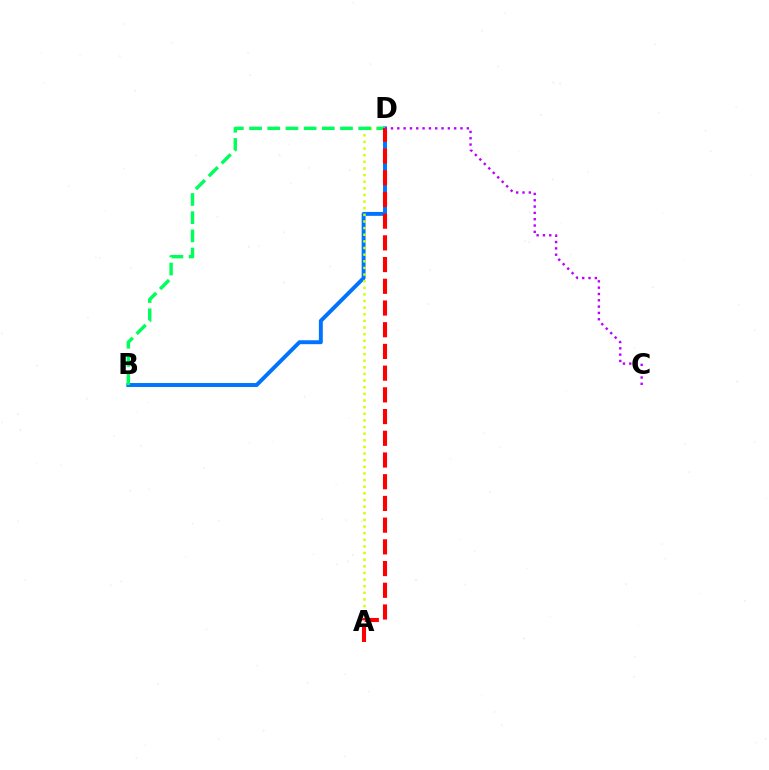{('B', 'D'): [{'color': '#0074ff', 'line_style': 'solid', 'thickness': 2.83}, {'color': '#00ff5c', 'line_style': 'dashed', 'thickness': 2.47}], ('A', 'D'): [{'color': '#d1ff00', 'line_style': 'dotted', 'thickness': 1.8}, {'color': '#ff0000', 'line_style': 'dashed', 'thickness': 2.95}], ('C', 'D'): [{'color': '#b900ff', 'line_style': 'dotted', 'thickness': 1.72}]}